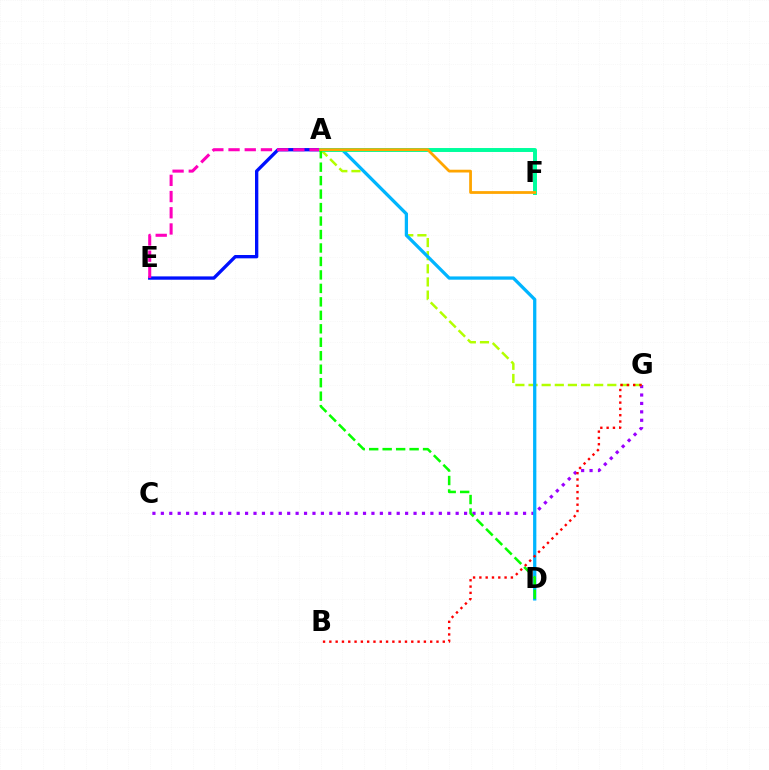{('C', 'G'): [{'color': '#9b00ff', 'line_style': 'dotted', 'thickness': 2.29}], ('A', 'G'): [{'color': '#b3ff00', 'line_style': 'dashed', 'thickness': 1.78}], ('A', 'E'): [{'color': '#0010ff', 'line_style': 'solid', 'thickness': 2.4}, {'color': '#ff00bd', 'line_style': 'dashed', 'thickness': 2.2}], ('A', 'D'): [{'color': '#00b5ff', 'line_style': 'solid', 'thickness': 2.35}, {'color': '#08ff00', 'line_style': 'dashed', 'thickness': 1.83}], ('A', 'F'): [{'color': '#00ff9d', 'line_style': 'solid', 'thickness': 2.85}, {'color': '#ffa500', 'line_style': 'solid', 'thickness': 2.0}], ('B', 'G'): [{'color': '#ff0000', 'line_style': 'dotted', 'thickness': 1.71}]}